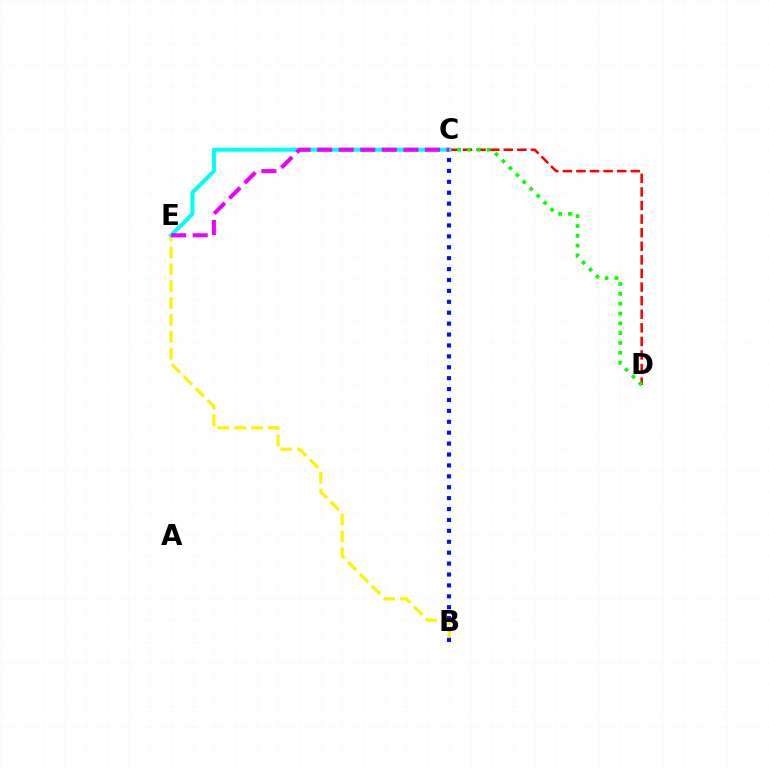{('B', 'E'): [{'color': '#fcf500', 'line_style': 'dashed', 'thickness': 2.29}], ('C', 'D'): [{'color': '#ff0000', 'line_style': 'dashed', 'thickness': 1.85}, {'color': '#08ff00', 'line_style': 'dotted', 'thickness': 2.67}], ('B', 'C'): [{'color': '#0010ff', 'line_style': 'dotted', 'thickness': 2.96}], ('C', 'E'): [{'color': '#00fff6', 'line_style': 'solid', 'thickness': 2.9}, {'color': '#ee00ff', 'line_style': 'dashed', 'thickness': 2.93}]}